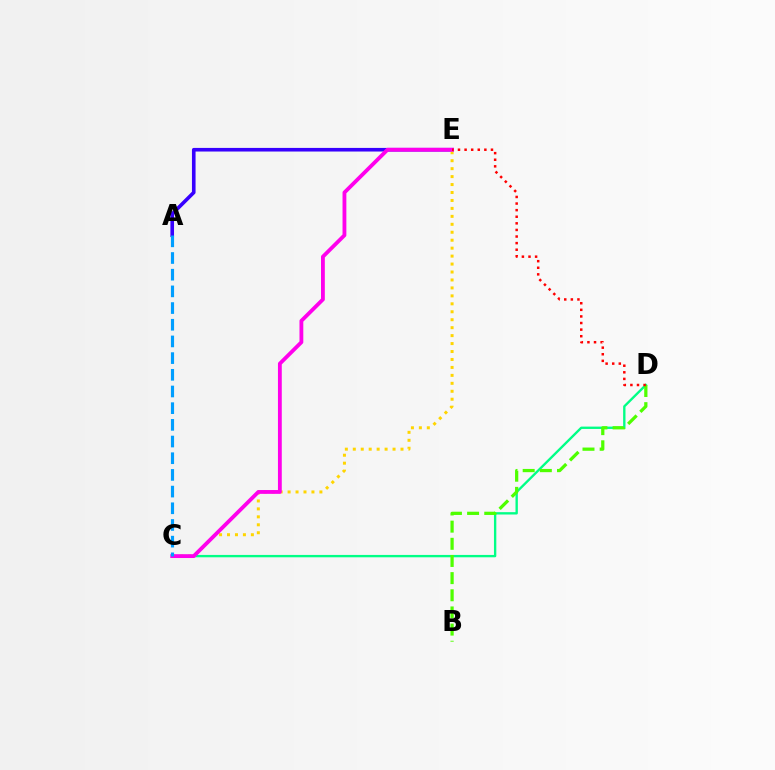{('A', 'E'): [{'color': '#3700ff', 'line_style': 'solid', 'thickness': 2.6}], ('C', 'E'): [{'color': '#ffd500', 'line_style': 'dotted', 'thickness': 2.16}, {'color': '#ff00ed', 'line_style': 'solid', 'thickness': 2.75}], ('C', 'D'): [{'color': '#00ff86', 'line_style': 'solid', 'thickness': 1.69}], ('A', 'C'): [{'color': '#009eff', 'line_style': 'dashed', 'thickness': 2.27}], ('B', 'D'): [{'color': '#4fff00', 'line_style': 'dashed', 'thickness': 2.33}], ('D', 'E'): [{'color': '#ff0000', 'line_style': 'dotted', 'thickness': 1.79}]}